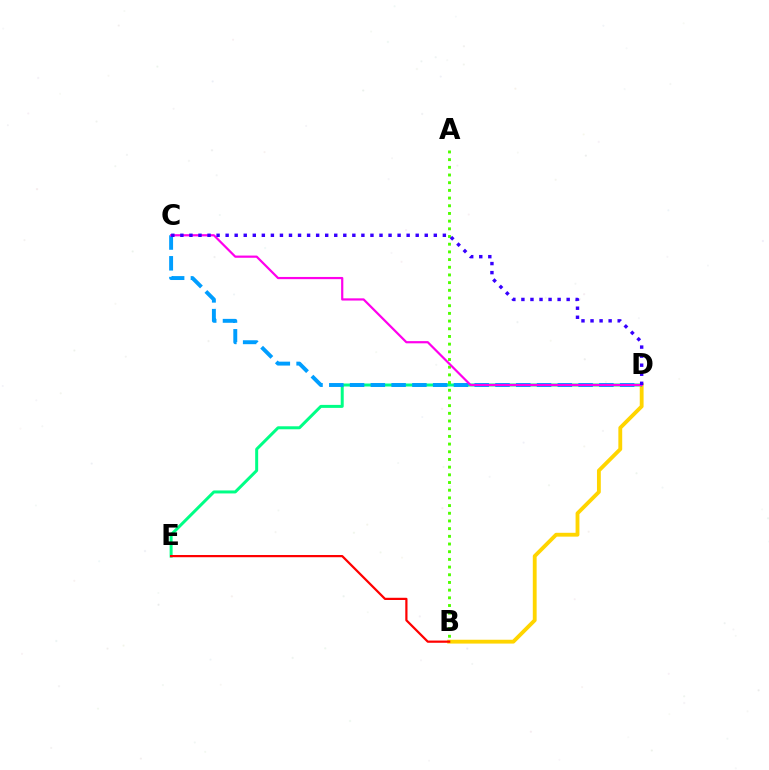{('D', 'E'): [{'color': '#00ff86', 'line_style': 'solid', 'thickness': 2.15}], ('A', 'B'): [{'color': '#4fff00', 'line_style': 'dotted', 'thickness': 2.09}], ('B', 'D'): [{'color': '#ffd500', 'line_style': 'solid', 'thickness': 2.76}], ('B', 'E'): [{'color': '#ff0000', 'line_style': 'solid', 'thickness': 1.6}], ('C', 'D'): [{'color': '#009eff', 'line_style': 'dashed', 'thickness': 2.82}, {'color': '#ff00ed', 'line_style': 'solid', 'thickness': 1.59}, {'color': '#3700ff', 'line_style': 'dotted', 'thickness': 2.46}]}